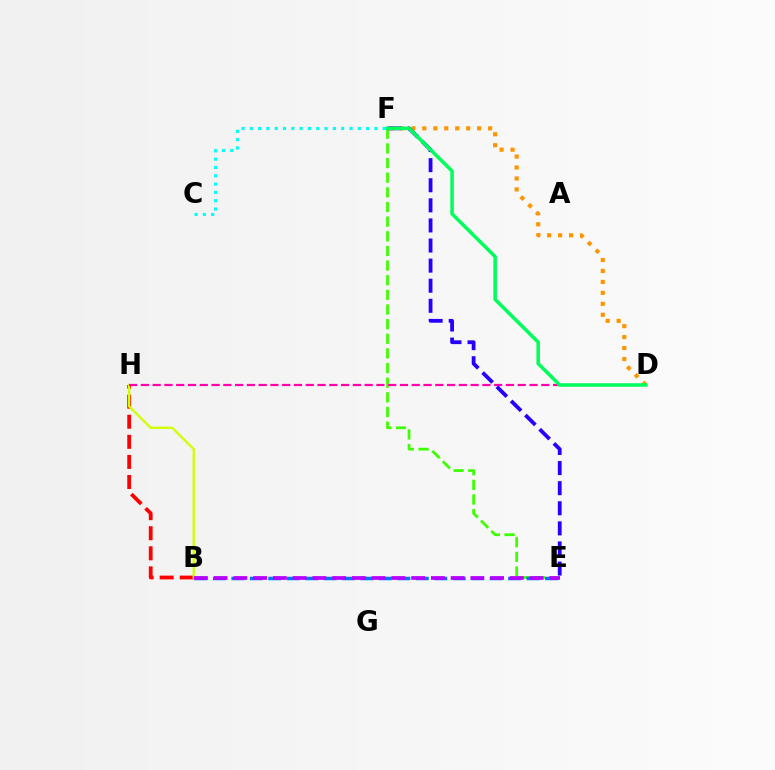{('B', 'H'): [{'color': '#ff0000', 'line_style': 'dashed', 'thickness': 2.73}, {'color': '#d1ff00', 'line_style': 'solid', 'thickness': 1.67}], ('E', 'F'): [{'color': '#3dff00', 'line_style': 'dashed', 'thickness': 1.99}, {'color': '#2500ff', 'line_style': 'dashed', 'thickness': 2.73}], ('D', 'H'): [{'color': '#ff00ac', 'line_style': 'dashed', 'thickness': 1.6}], ('C', 'F'): [{'color': '#00fff6', 'line_style': 'dotted', 'thickness': 2.26}], ('D', 'F'): [{'color': '#ff9400', 'line_style': 'dotted', 'thickness': 2.98}, {'color': '#00ff5c', 'line_style': 'solid', 'thickness': 2.54}], ('B', 'E'): [{'color': '#0074ff', 'line_style': 'dashed', 'thickness': 2.51}, {'color': '#b900ff', 'line_style': 'dashed', 'thickness': 2.68}]}